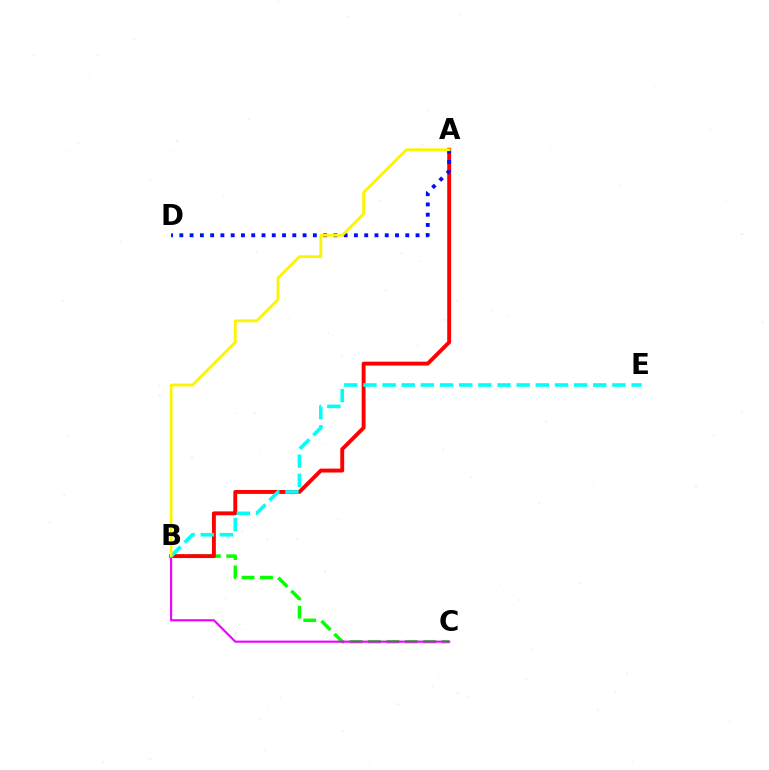{('B', 'C'): [{'color': '#08ff00', 'line_style': 'dashed', 'thickness': 2.5}, {'color': '#ee00ff', 'line_style': 'solid', 'thickness': 1.52}], ('A', 'B'): [{'color': '#ff0000', 'line_style': 'solid', 'thickness': 2.8}, {'color': '#fcf500', 'line_style': 'solid', 'thickness': 2.03}], ('B', 'E'): [{'color': '#00fff6', 'line_style': 'dashed', 'thickness': 2.6}], ('A', 'D'): [{'color': '#0010ff', 'line_style': 'dotted', 'thickness': 2.79}]}